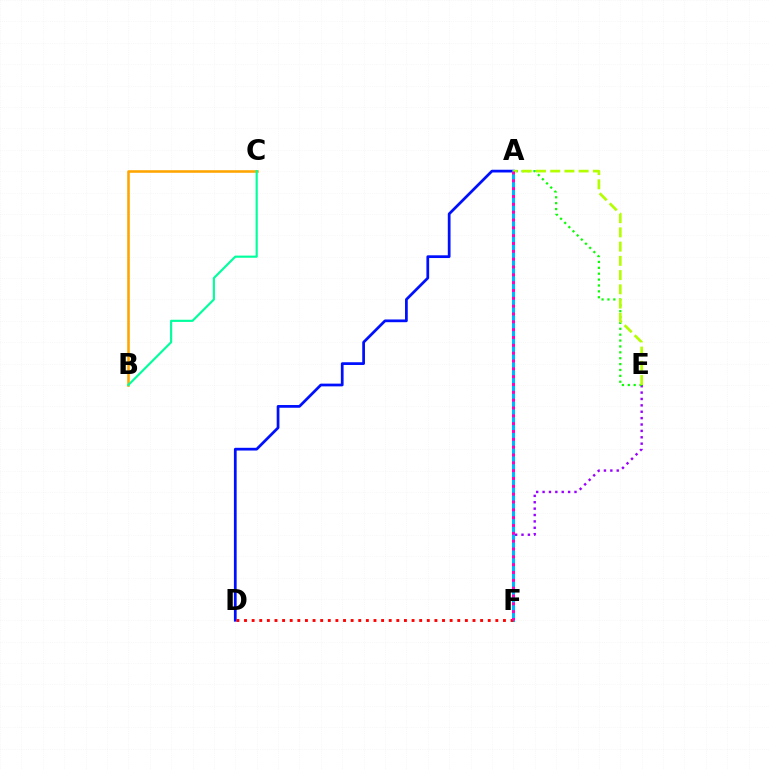{('B', 'C'): [{'color': '#ffa500', 'line_style': 'solid', 'thickness': 1.85}, {'color': '#00ff9d', 'line_style': 'solid', 'thickness': 1.55}], ('E', 'F'): [{'color': '#9b00ff', 'line_style': 'dotted', 'thickness': 1.73}], ('A', 'D'): [{'color': '#0010ff', 'line_style': 'solid', 'thickness': 1.97}], ('A', 'F'): [{'color': '#00b5ff', 'line_style': 'solid', 'thickness': 2.21}, {'color': '#ff00bd', 'line_style': 'dotted', 'thickness': 2.13}], ('D', 'F'): [{'color': '#ff0000', 'line_style': 'dotted', 'thickness': 2.07}], ('A', 'E'): [{'color': '#08ff00', 'line_style': 'dotted', 'thickness': 1.6}, {'color': '#b3ff00', 'line_style': 'dashed', 'thickness': 1.93}]}